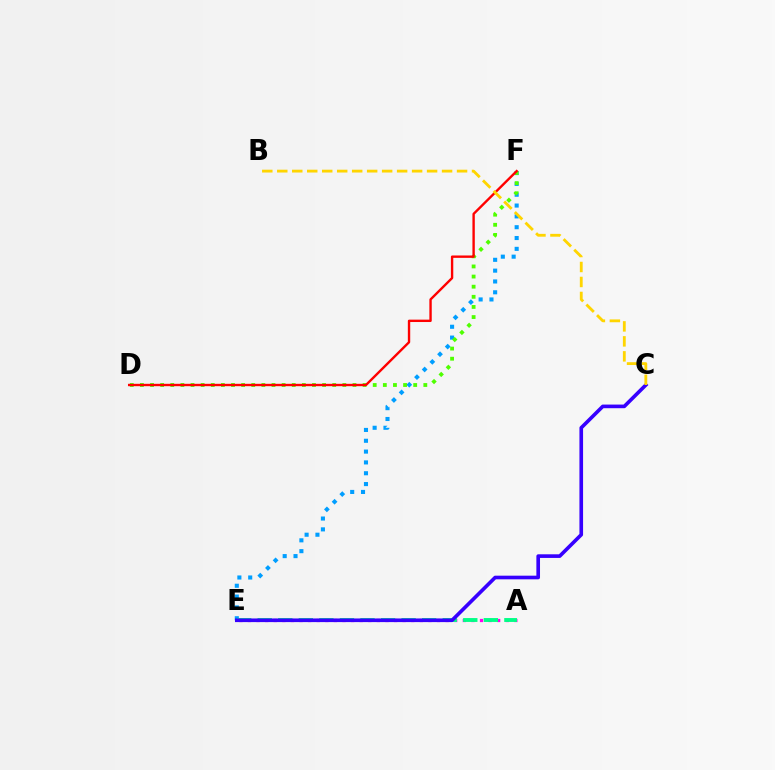{('E', 'F'): [{'color': '#009eff', 'line_style': 'dotted', 'thickness': 2.94}], ('A', 'E'): [{'color': '#ff00ed', 'line_style': 'dotted', 'thickness': 2.34}, {'color': '#00ff86', 'line_style': 'dashed', 'thickness': 2.79}], ('D', 'F'): [{'color': '#4fff00', 'line_style': 'dotted', 'thickness': 2.75}, {'color': '#ff0000', 'line_style': 'solid', 'thickness': 1.71}], ('C', 'E'): [{'color': '#3700ff', 'line_style': 'solid', 'thickness': 2.62}], ('B', 'C'): [{'color': '#ffd500', 'line_style': 'dashed', 'thickness': 2.04}]}